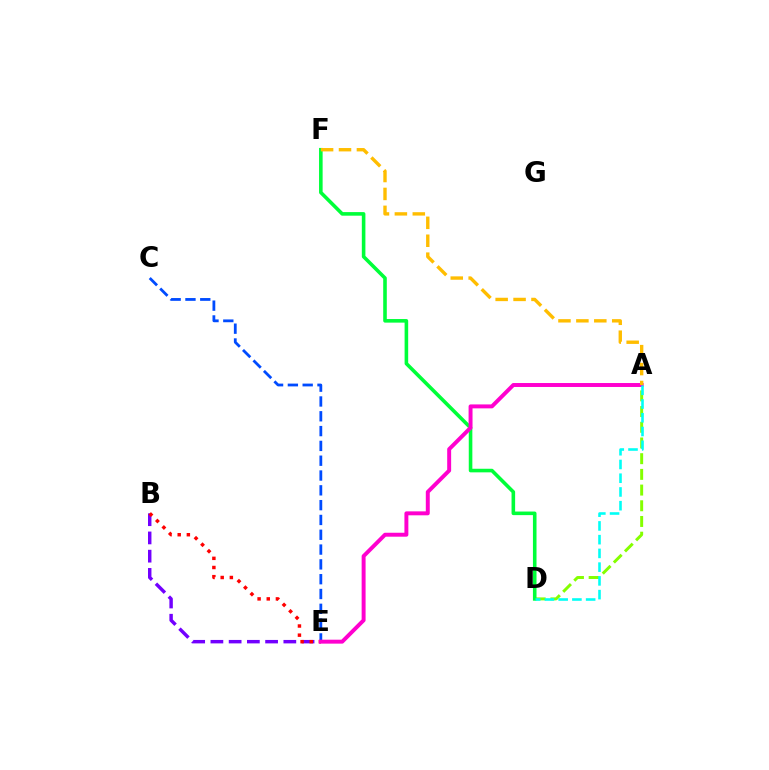{('B', 'E'): [{'color': '#7200ff', 'line_style': 'dashed', 'thickness': 2.48}, {'color': '#ff0000', 'line_style': 'dotted', 'thickness': 2.49}], ('A', 'D'): [{'color': '#84ff00', 'line_style': 'dashed', 'thickness': 2.13}, {'color': '#00fff6', 'line_style': 'dashed', 'thickness': 1.87}], ('D', 'F'): [{'color': '#00ff39', 'line_style': 'solid', 'thickness': 2.58}], ('C', 'E'): [{'color': '#004bff', 'line_style': 'dashed', 'thickness': 2.01}], ('A', 'E'): [{'color': '#ff00cf', 'line_style': 'solid', 'thickness': 2.84}], ('A', 'F'): [{'color': '#ffbd00', 'line_style': 'dashed', 'thickness': 2.43}]}